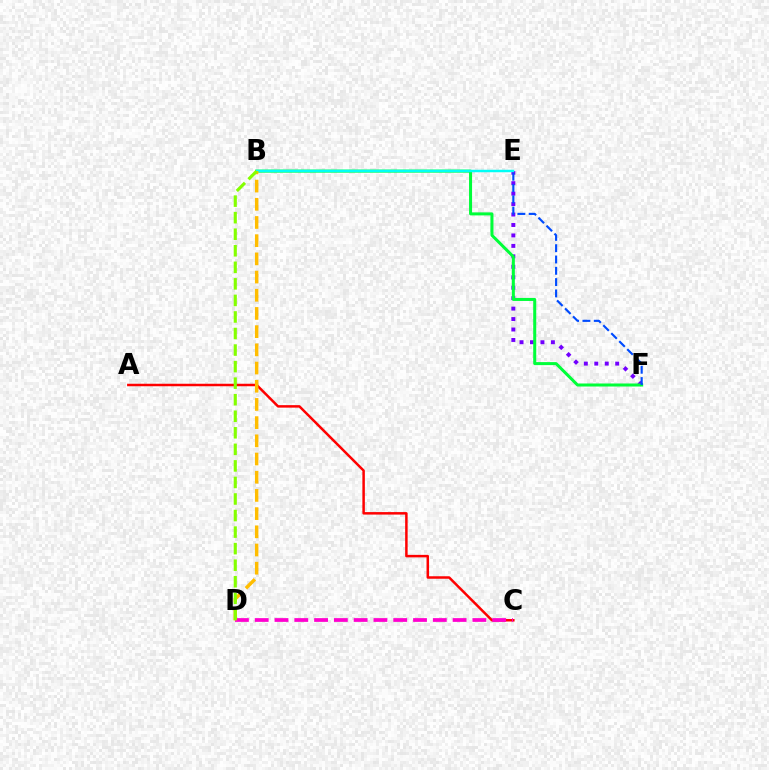{('E', 'F'): [{'color': '#7200ff', 'line_style': 'dotted', 'thickness': 2.84}, {'color': '#004bff', 'line_style': 'dashed', 'thickness': 1.54}], ('A', 'C'): [{'color': '#ff0000', 'line_style': 'solid', 'thickness': 1.79}], ('B', 'F'): [{'color': '#00ff39', 'line_style': 'solid', 'thickness': 2.17}], ('B', 'E'): [{'color': '#00fff6', 'line_style': 'solid', 'thickness': 1.78}], ('C', 'D'): [{'color': '#ff00cf', 'line_style': 'dashed', 'thickness': 2.69}], ('B', 'D'): [{'color': '#ffbd00', 'line_style': 'dashed', 'thickness': 2.47}, {'color': '#84ff00', 'line_style': 'dashed', 'thickness': 2.25}]}